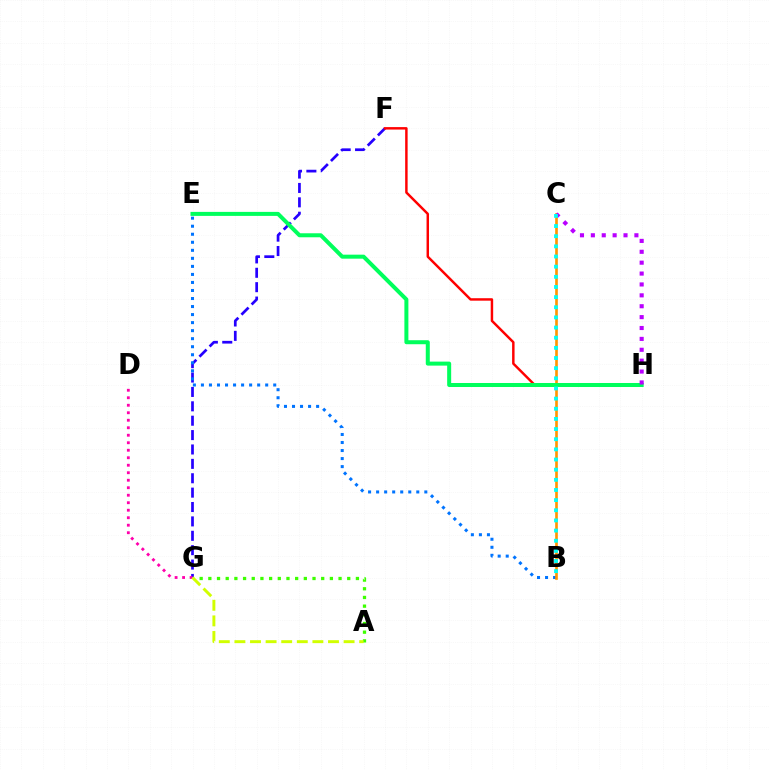{('F', 'G'): [{'color': '#2500ff', 'line_style': 'dashed', 'thickness': 1.95}], ('B', 'E'): [{'color': '#0074ff', 'line_style': 'dotted', 'thickness': 2.18}], ('F', 'H'): [{'color': '#ff0000', 'line_style': 'solid', 'thickness': 1.77}], ('B', 'C'): [{'color': '#ff9400', 'line_style': 'solid', 'thickness': 1.9}, {'color': '#00fff6', 'line_style': 'dotted', 'thickness': 2.76}], ('E', 'H'): [{'color': '#00ff5c', 'line_style': 'solid', 'thickness': 2.88}], ('D', 'G'): [{'color': '#ff00ac', 'line_style': 'dotted', 'thickness': 2.04}], ('A', 'G'): [{'color': '#3dff00', 'line_style': 'dotted', 'thickness': 2.36}, {'color': '#d1ff00', 'line_style': 'dashed', 'thickness': 2.12}], ('C', 'H'): [{'color': '#b900ff', 'line_style': 'dotted', 'thickness': 2.96}]}